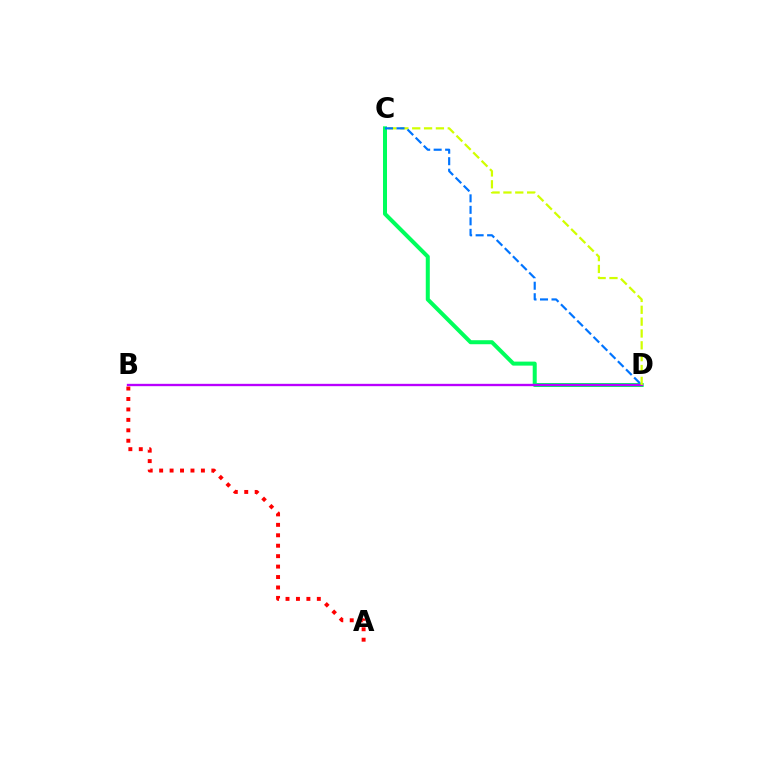{('C', 'D'): [{'color': '#00ff5c', 'line_style': 'solid', 'thickness': 2.89}, {'color': '#d1ff00', 'line_style': 'dashed', 'thickness': 1.61}, {'color': '#0074ff', 'line_style': 'dashed', 'thickness': 1.56}], ('B', 'D'): [{'color': '#b900ff', 'line_style': 'solid', 'thickness': 1.69}], ('A', 'B'): [{'color': '#ff0000', 'line_style': 'dotted', 'thickness': 2.84}]}